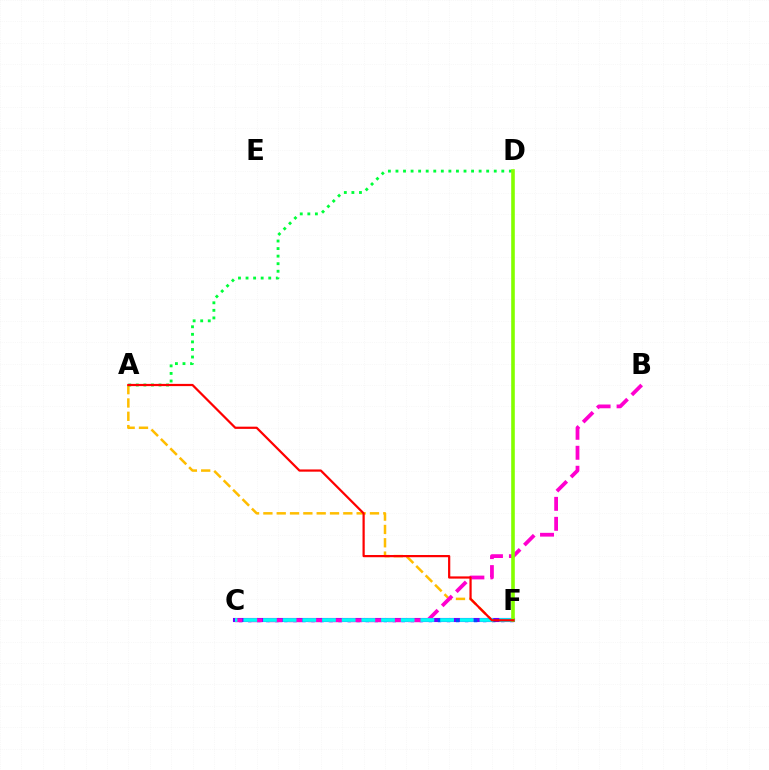{('A', 'F'): [{'color': '#ffbd00', 'line_style': 'dashed', 'thickness': 1.81}, {'color': '#ff0000', 'line_style': 'solid', 'thickness': 1.6}], ('C', 'F'): [{'color': '#7200ff', 'line_style': 'solid', 'thickness': 2.95}, {'color': '#004bff', 'line_style': 'dotted', 'thickness': 2.46}, {'color': '#00fff6', 'line_style': 'dashed', 'thickness': 2.67}], ('A', 'D'): [{'color': '#00ff39', 'line_style': 'dotted', 'thickness': 2.05}], ('B', 'C'): [{'color': '#ff00cf', 'line_style': 'dashed', 'thickness': 2.71}], ('D', 'F'): [{'color': '#84ff00', 'line_style': 'solid', 'thickness': 2.6}]}